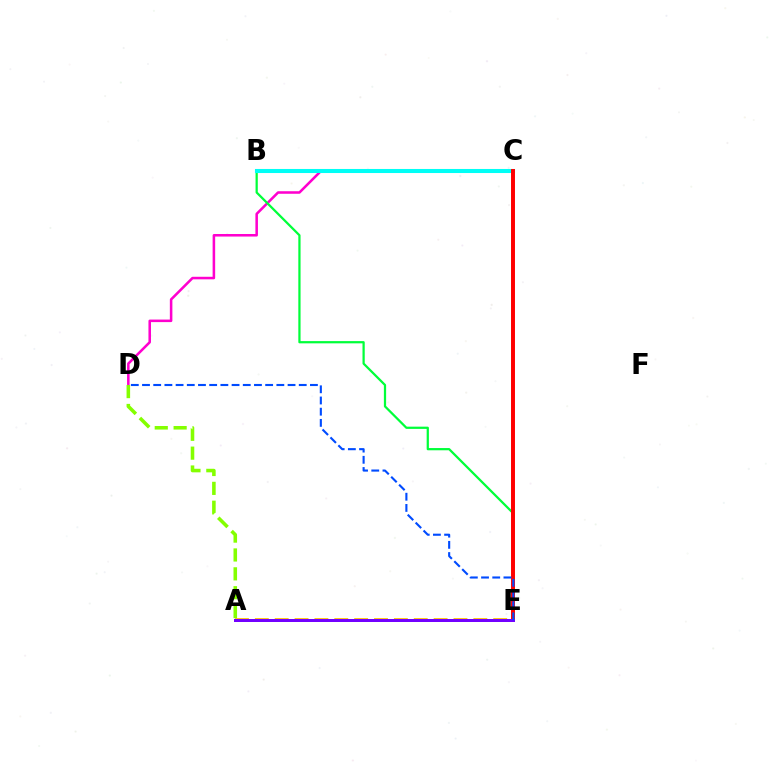{('C', 'D'): [{'color': '#ff00cf', 'line_style': 'solid', 'thickness': 1.83}], ('B', 'E'): [{'color': '#00ff39', 'line_style': 'solid', 'thickness': 1.61}], ('A', 'E'): [{'color': '#ffbd00', 'line_style': 'dashed', 'thickness': 2.7}, {'color': '#7200ff', 'line_style': 'solid', 'thickness': 2.15}], ('B', 'C'): [{'color': '#00fff6', 'line_style': 'solid', 'thickness': 2.92}], ('C', 'E'): [{'color': '#ff0000', 'line_style': 'solid', 'thickness': 2.85}], ('A', 'D'): [{'color': '#84ff00', 'line_style': 'dashed', 'thickness': 2.56}], ('D', 'E'): [{'color': '#004bff', 'line_style': 'dashed', 'thickness': 1.52}]}